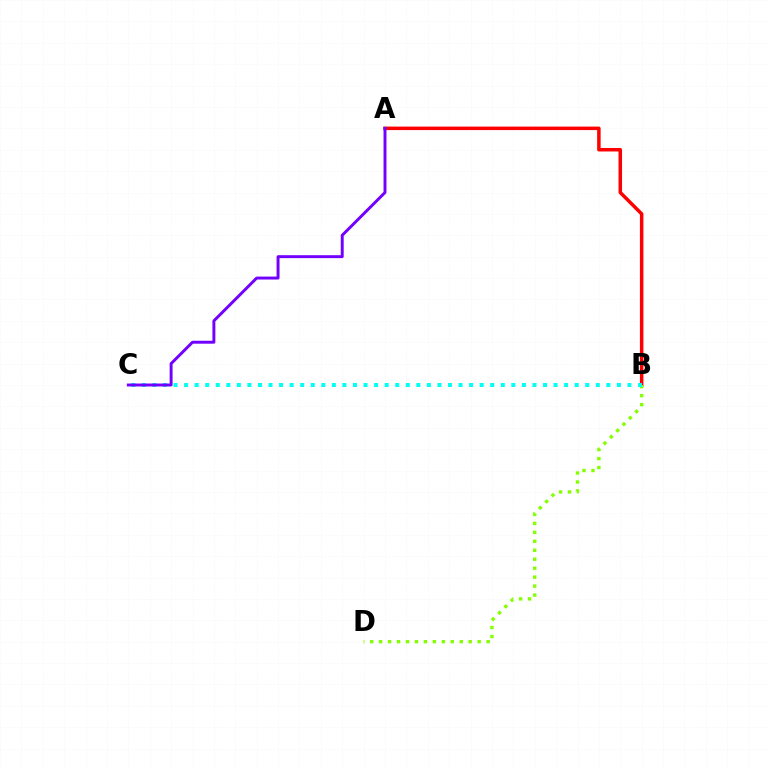{('A', 'B'): [{'color': '#ff0000', 'line_style': 'solid', 'thickness': 2.52}], ('B', 'D'): [{'color': '#84ff00', 'line_style': 'dotted', 'thickness': 2.43}], ('B', 'C'): [{'color': '#00fff6', 'line_style': 'dotted', 'thickness': 2.87}], ('A', 'C'): [{'color': '#7200ff', 'line_style': 'solid', 'thickness': 2.12}]}